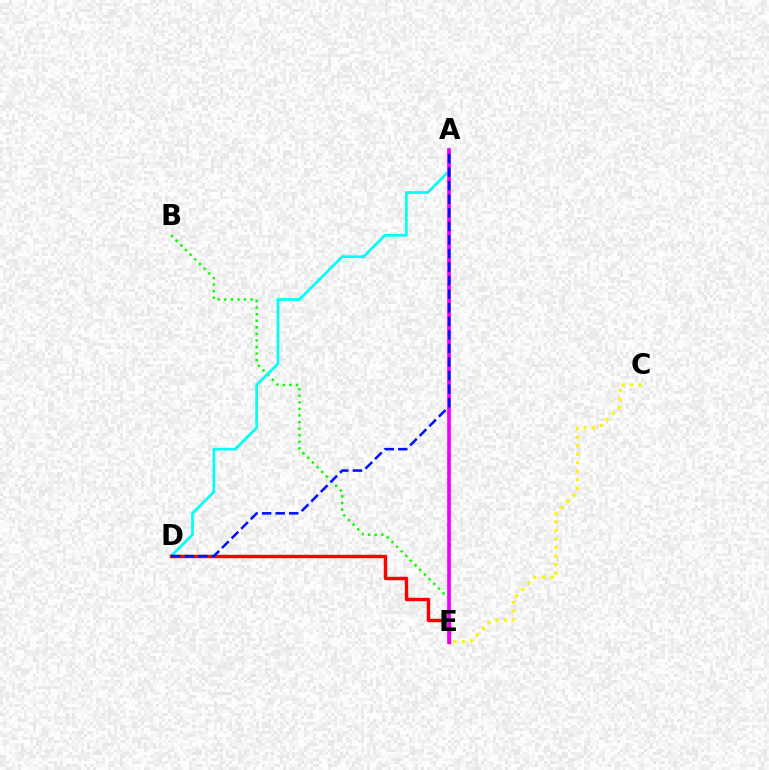{('B', 'E'): [{'color': '#08ff00', 'line_style': 'dotted', 'thickness': 1.79}], ('A', 'D'): [{'color': '#00fff6', 'line_style': 'solid', 'thickness': 1.94}, {'color': '#0010ff', 'line_style': 'dashed', 'thickness': 1.84}], ('D', 'E'): [{'color': '#ff0000', 'line_style': 'solid', 'thickness': 2.48}], ('A', 'E'): [{'color': '#ee00ff', 'line_style': 'solid', 'thickness': 2.65}], ('C', 'E'): [{'color': '#fcf500', 'line_style': 'dotted', 'thickness': 2.31}]}